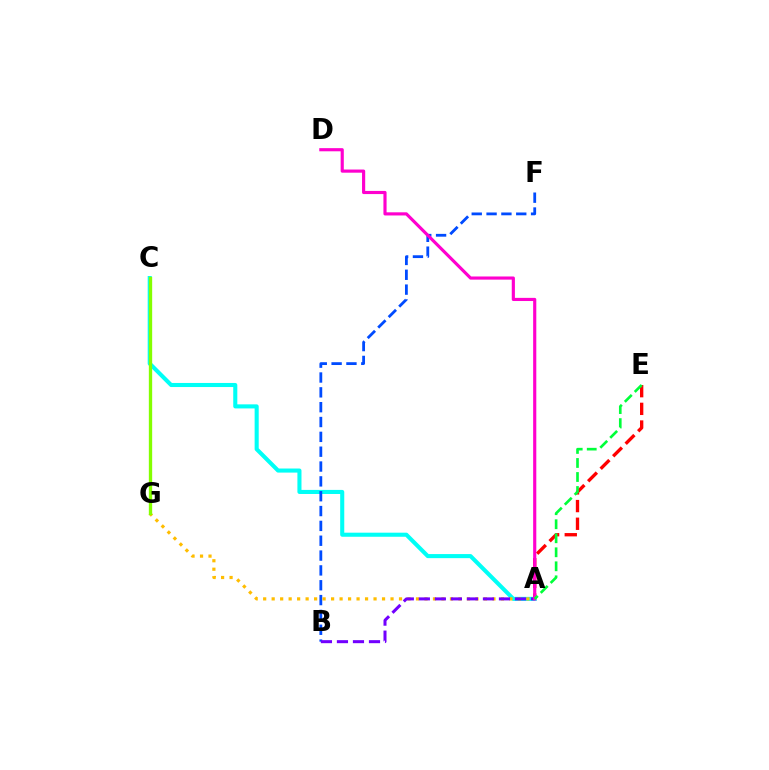{('A', 'C'): [{'color': '#00fff6', 'line_style': 'solid', 'thickness': 2.94}], ('B', 'F'): [{'color': '#004bff', 'line_style': 'dashed', 'thickness': 2.02}], ('A', 'E'): [{'color': '#ff0000', 'line_style': 'dashed', 'thickness': 2.4}, {'color': '#00ff39', 'line_style': 'dashed', 'thickness': 1.91}], ('A', 'G'): [{'color': '#ffbd00', 'line_style': 'dotted', 'thickness': 2.31}], ('A', 'B'): [{'color': '#7200ff', 'line_style': 'dashed', 'thickness': 2.18}], ('C', 'G'): [{'color': '#84ff00', 'line_style': 'solid', 'thickness': 2.39}], ('A', 'D'): [{'color': '#ff00cf', 'line_style': 'solid', 'thickness': 2.27}]}